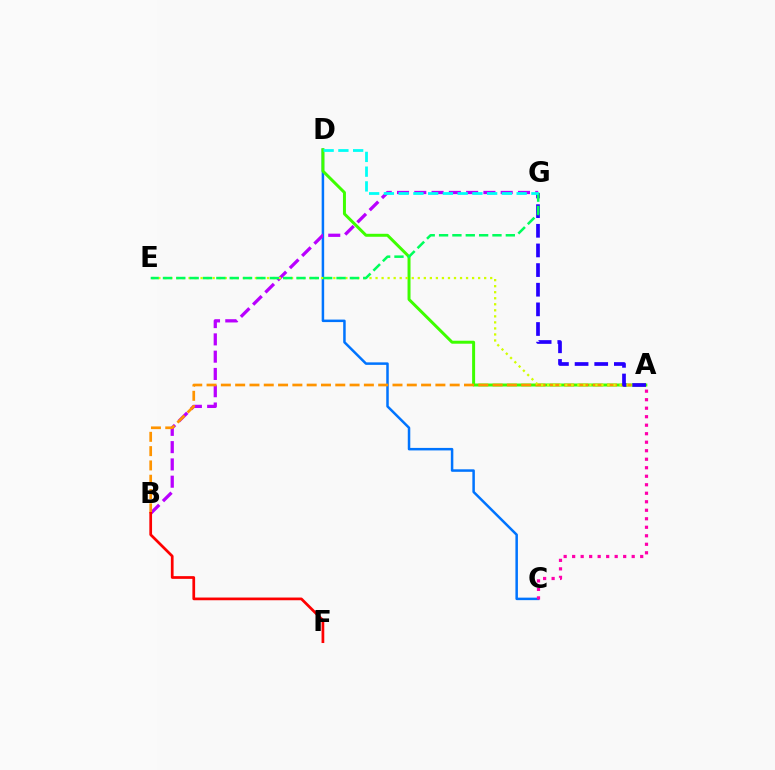{('C', 'D'): [{'color': '#0074ff', 'line_style': 'solid', 'thickness': 1.8}], ('B', 'G'): [{'color': '#b900ff', 'line_style': 'dashed', 'thickness': 2.35}], ('A', 'D'): [{'color': '#3dff00', 'line_style': 'solid', 'thickness': 2.14}], ('A', 'C'): [{'color': '#ff00ac', 'line_style': 'dotted', 'thickness': 2.31}], ('A', 'B'): [{'color': '#ff9400', 'line_style': 'dashed', 'thickness': 1.94}], ('A', 'E'): [{'color': '#d1ff00', 'line_style': 'dotted', 'thickness': 1.64}], ('B', 'F'): [{'color': '#ff0000', 'line_style': 'solid', 'thickness': 1.96}], ('A', 'G'): [{'color': '#2500ff', 'line_style': 'dashed', 'thickness': 2.67}], ('E', 'G'): [{'color': '#00ff5c', 'line_style': 'dashed', 'thickness': 1.81}], ('D', 'G'): [{'color': '#00fff6', 'line_style': 'dashed', 'thickness': 2.0}]}